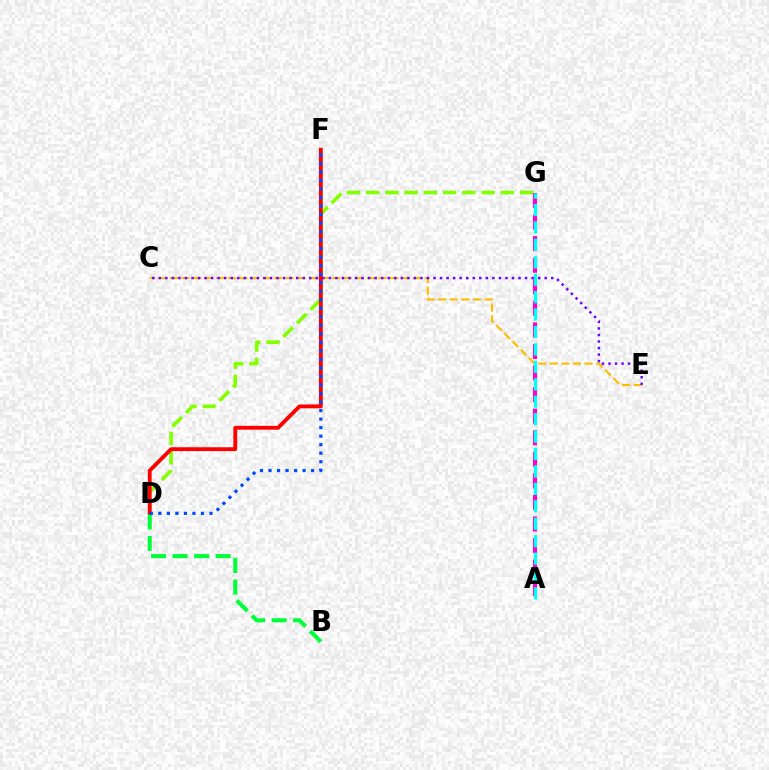{('C', 'E'): [{'color': '#ffbd00', 'line_style': 'dashed', 'thickness': 1.57}, {'color': '#7200ff', 'line_style': 'dotted', 'thickness': 1.78}], ('D', 'G'): [{'color': '#84ff00', 'line_style': 'dashed', 'thickness': 2.61}], ('D', 'F'): [{'color': '#ff0000', 'line_style': 'solid', 'thickness': 2.76}, {'color': '#004bff', 'line_style': 'dotted', 'thickness': 2.32}], ('A', 'G'): [{'color': '#ff00cf', 'line_style': 'dashed', 'thickness': 2.93}, {'color': '#00fff6', 'line_style': 'dashed', 'thickness': 2.37}], ('B', 'D'): [{'color': '#00ff39', 'line_style': 'dashed', 'thickness': 2.92}]}